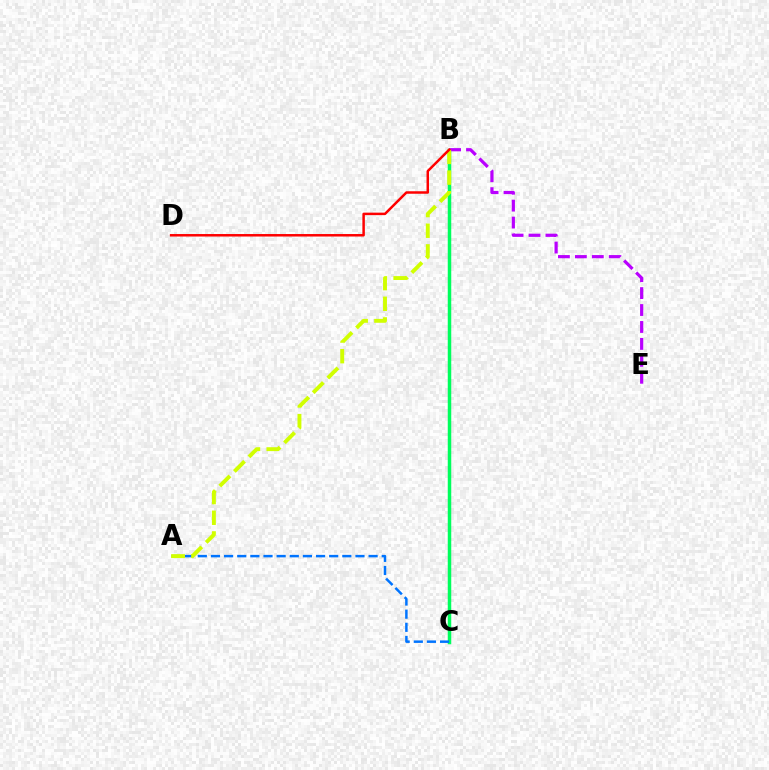{('B', 'C'): [{'color': '#00ff5c', 'line_style': 'solid', 'thickness': 2.52}], ('B', 'E'): [{'color': '#b900ff', 'line_style': 'dashed', 'thickness': 2.3}], ('A', 'C'): [{'color': '#0074ff', 'line_style': 'dashed', 'thickness': 1.78}], ('A', 'B'): [{'color': '#d1ff00', 'line_style': 'dashed', 'thickness': 2.81}], ('B', 'D'): [{'color': '#ff0000', 'line_style': 'solid', 'thickness': 1.79}]}